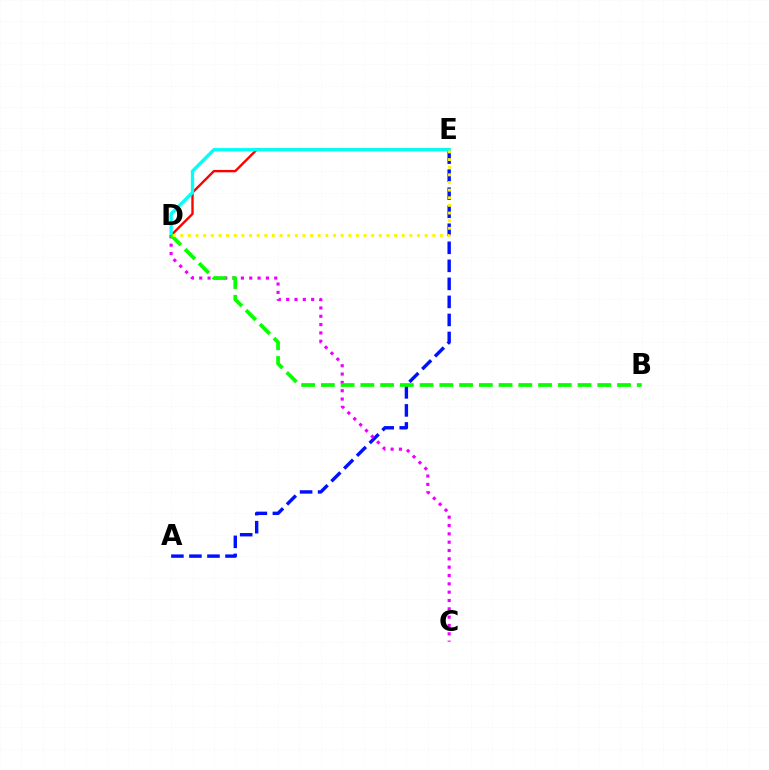{('D', 'E'): [{'color': '#ff0000', 'line_style': 'solid', 'thickness': 1.71}, {'color': '#00fff6', 'line_style': 'solid', 'thickness': 2.38}, {'color': '#fcf500', 'line_style': 'dotted', 'thickness': 2.07}], ('A', 'E'): [{'color': '#0010ff', 'line_style': 'dashed', 'thickness': 2.45}], ('C', 'D'): [{'color': '#ee00ff', 'line_style': 'dotted', 'thickness': 2.26}], ('B', 'D'): [{'color': '#08ff00', 'line_style': 'dashed', 'thickness': 2.68}]}